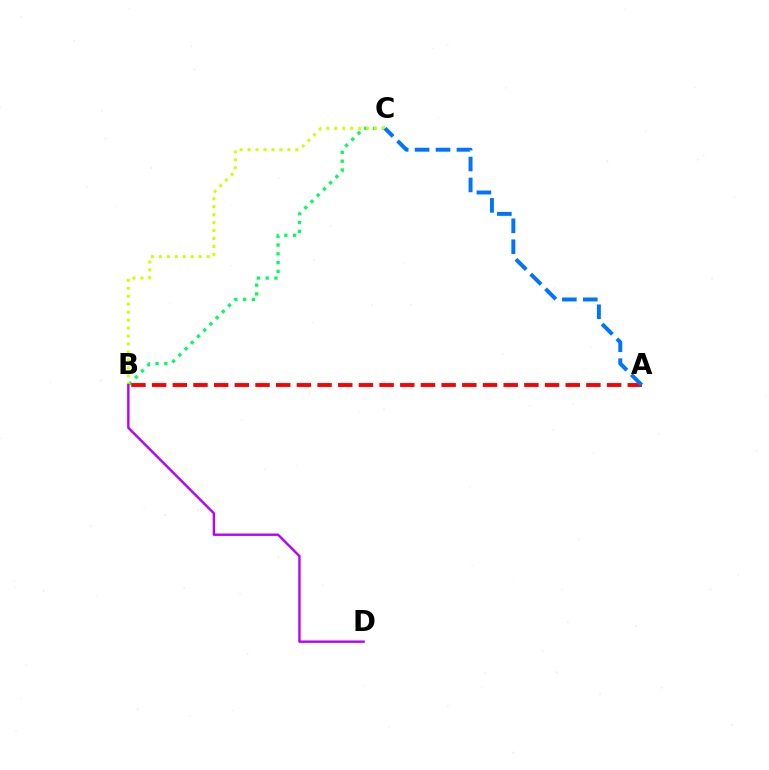{('B', 'C'): [{'color': '#00ff5c', 'line_style': 'dotted', 'thickness': 2.39}, {'color': '#d1ff00', 'line_style': 'dotted', 'thickness': 2.16}], ('A', 'B'): [{'color': '#ff0000', 'line_style': 'dashed', 'thickness': 2.81}], ('A', 'C'): [{'color': '#0074ff', 'line_style': 'dashed', 'thickness': 2.84}], ('B', 'D'): [{'color': '#b900ff', 'line_style': 'solid', 'thickness': 1.73}]}